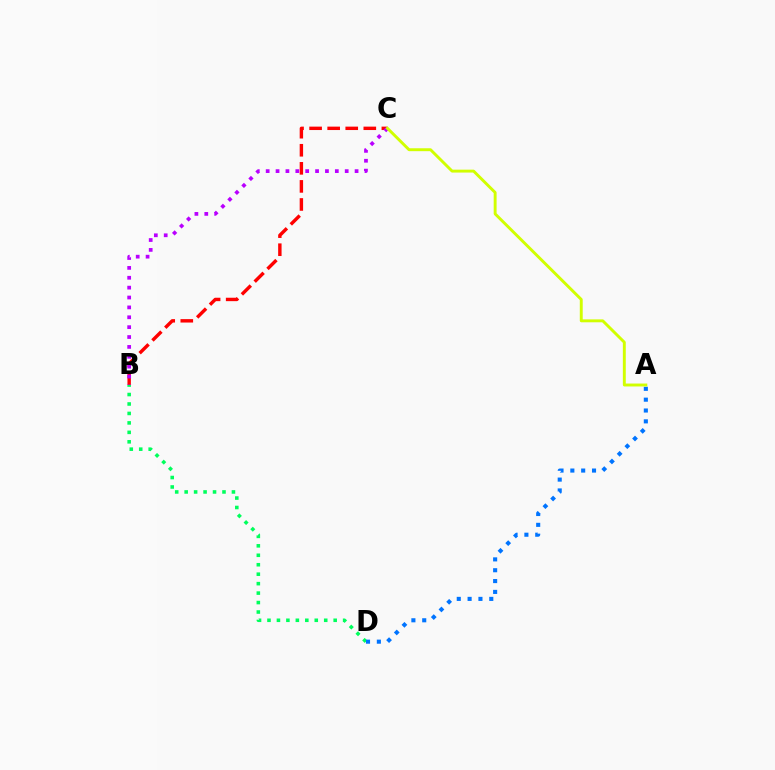{('B', 'D'): [{'color': '#00ff5c', 'line_style': 'dotted', 'thickness': 2.57}], ('B', 'C'): [{'color': '#ff0000', 'line_style': 'dashed', 'thickness': 2.45}, {'color': '#b900ff', 'line_style': 'dotted', 'thickness': 2.68}], ('A', 'D'): [{'color': '#0074ff', 'line_style': 'dotted', 'thickness': 2.94}], ('A', 'C'): [{'color': '#d1ff00', 'line_style': 'solid', 'thickness': 2.1}]}